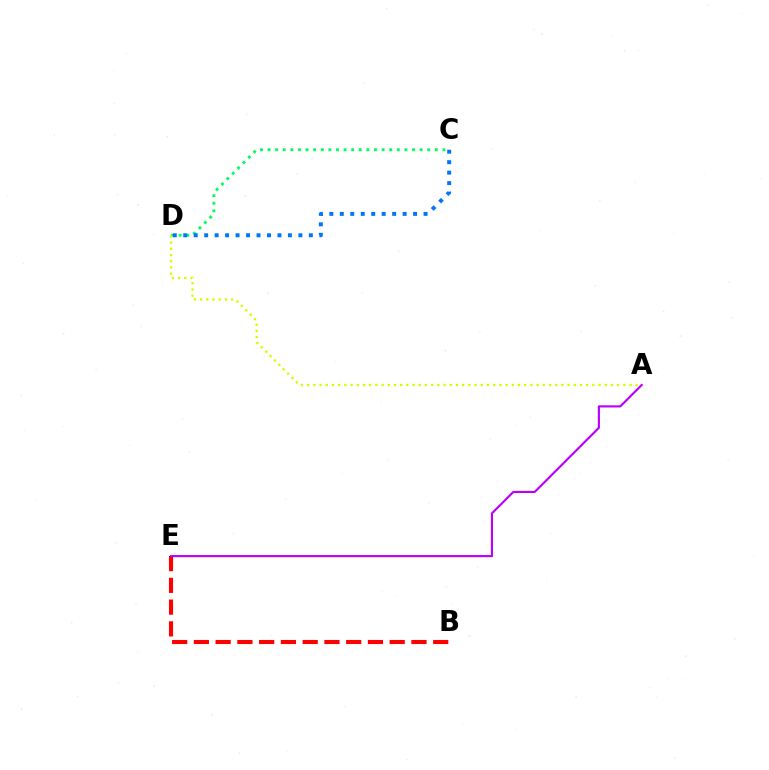{('C', 'D'): [{'color': '#00ff5c', 'line_style': 'dotted', 'thickness': 2.07}, {'color': '#0074ff', 'line_style': 'dotted', 'thickness': 2.84}], ('A', 'D'): [{'color': '#d1ff00', 'line_style': 'dotted', 'thickness': 1.68}], ('B', 'E'): [{'color': '#ff0000', 'line_style': 'dashed', 'thickness': 2.96}], ('A', 'E'): [{'color': '#b900ff', 'line_style': 'solid', 'thickness': 1.54}]}